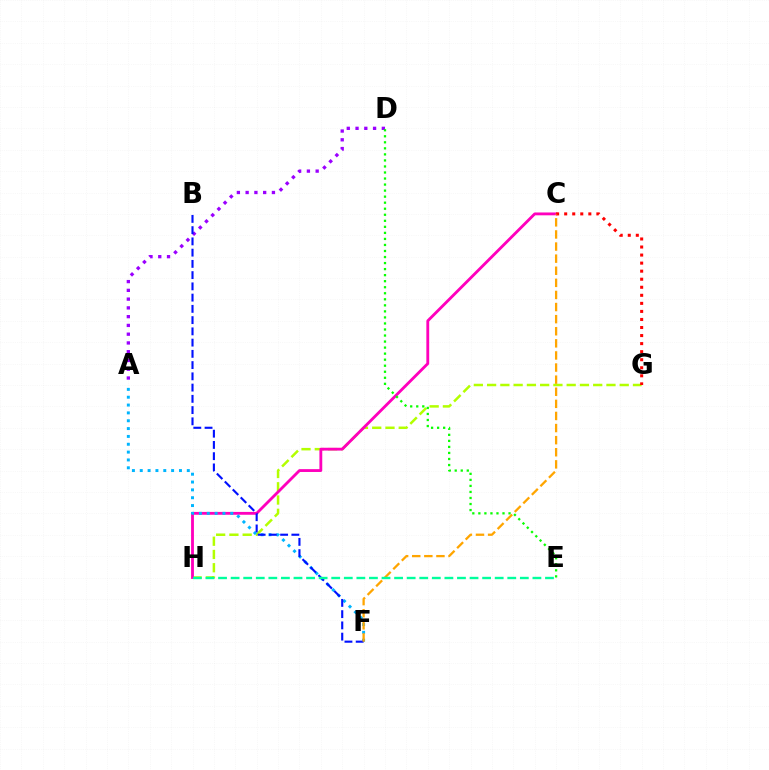{('G', 'H'): [{'color': '#b3ff00', 'line_style': 'dashed', 'thickness': 1.8}], ('C', 'H'): [{'color': '#ff00bd', 'line_style': 'solid', 'thickness': 2.04}], ('A', 'F'): [{'color': '#00b5ff', 'line_style': 'dotted', 'thickness': 2.13}], ('A', 'D'): [{'color': '#9b00ff', 'line_style': 'dotted', 'thickness': 2.38}], ('B', 'F'): [{'color': '#0010ff', 'line_style': 'dashed', 'thickness': 1.53}], ('D', 'E'): [{'color': '#08ff00', 'line_style': 'dotted', 'thickness': 1.64}], ('C', 'G'): [{'color': '#ff0000', 'line_style': 'dotted', 'thickness': 2.19}], ('C', 'F'): [{'color': '#ffa500', 'line_style': 'dashed', 'thickness': 1.64}], ('E', 'H'): [{'color': '#00ff9d', 'line_style': 'dashed', 'thickness': 1.71}]}